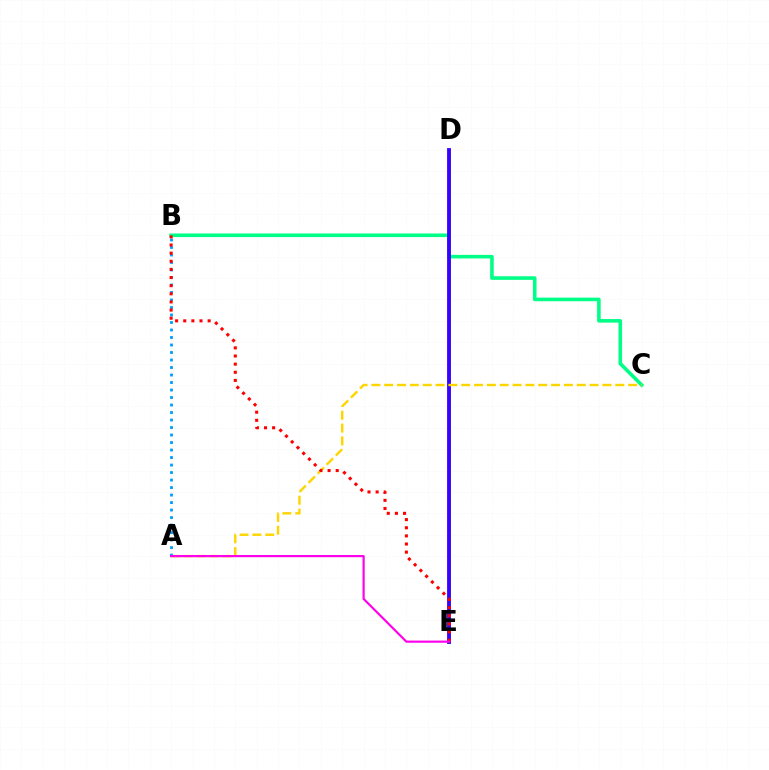{('B', 'C'): [{'color': '#00ff86', 'line_style': 'solid', 'thickness': 2.58}], ('D', 'E'): [{'color': '#4fff00', 'line_style': 'solid', 'thickness': 2.02}, {'color': '#3700ff', 'line_style': 'solid', 'thickness': 2.74}], ('A', 'B'): [{'color': '#009eff', 'line_style': 'dotted', 'thickness': 2.04}], ('A', 'C'): [{'color': '#ffd500', 'line_style': 'dashed', 'thickness': 1.74}], ('B', 'E'): [{'color': '#ff0000', 'line_style': 'dotted', 'thickness': 2.21}], ('A', 'E'): [{'color': '#ff00ed', 'line_style': 'solid', 'thickness': 1.57}]}